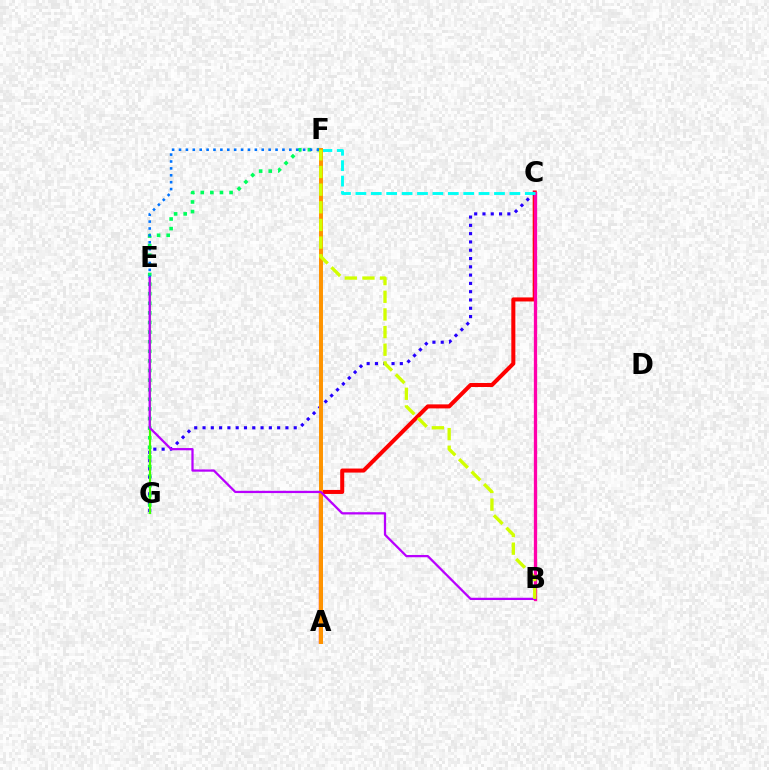{('F', 'G'): [{'color': '#00ff5c', 'line_style': 'dotted', 'thickness': 2.61}], ('E', 'F'): [{'color': '#0074ff', 'line_style': 'dotted', 'thickness': 1.87}], ('A', 'C'): [{'color': '#ff0000', 'line_style': 'solid', 'thickness': 2.9}], ('C', 'G'): [{'color': '#2500ff', 'line_style': 'dotted', 'thickness': 2.25}], ('B', 'C'): [{'color': '#ff00ac', 'line_style': 'solid', 'thickness': 2.38}], ('E', 'G'): [{'color': '#3dff00', 'line_style': 'solid', 'thickness': 1.56}], ('C', 'F'): [{'color': '#00fff6', 'line_style': 'dashed', 'thickness': 2.09}], ('A', 'F'): [{'color': '#ff9400', 'line_style': 'solid', 'thickness': 2.85}], ('B', 'E'): [{'color': '#b900ff', 'line_style': 'solid', 'thickness': 1.63}], ('B', 'F'): [{'color': '#d1ff00', 'line_style': 'dashed', 'thickness': 2.4}]}